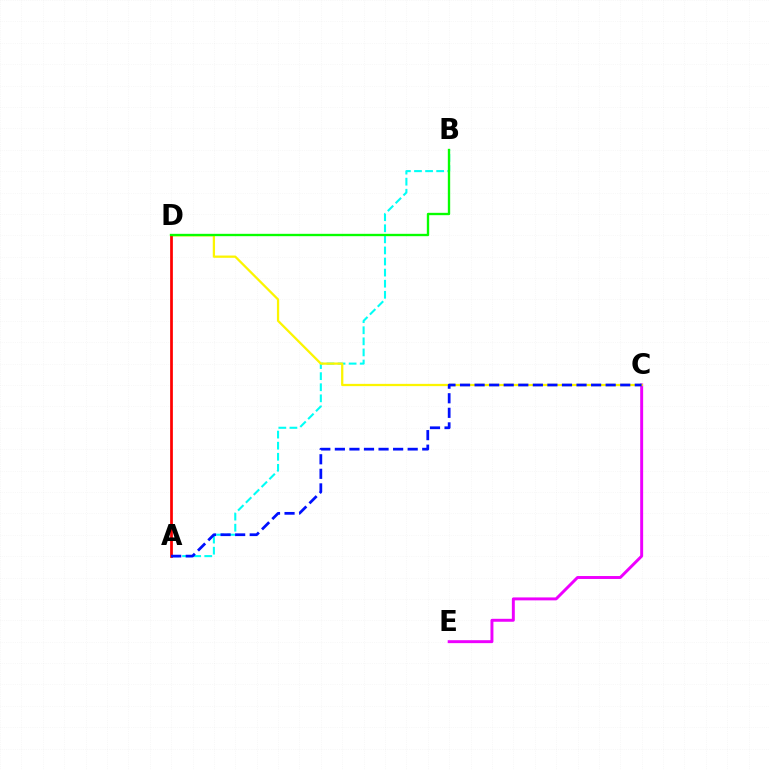{('C', 'E'): [{'color': '#ee00ff', 'line_style': 'solid', 'thickness': 2.12}], ('A', 'B'): [{'color': '#00fff6', 'line_style': 'dashed', 'thickness': 1.51}], ('C', 'D'): [{'color': '#fcf500', 'line_style': 'solid', 'thickness': 1.63}], ('A', 'D'): [{'color': '#ff0000', 'line_style': 'solid', 'thickness': 1.97}], ('A', 'C'): [{'color': '#0010ff', 'line_style': 'dashed', 'thickness': 1.98}], ('B', 'D'): [{'color': '#08ff00', 'line_style': 'solid', 'thickness': 1.69}]}